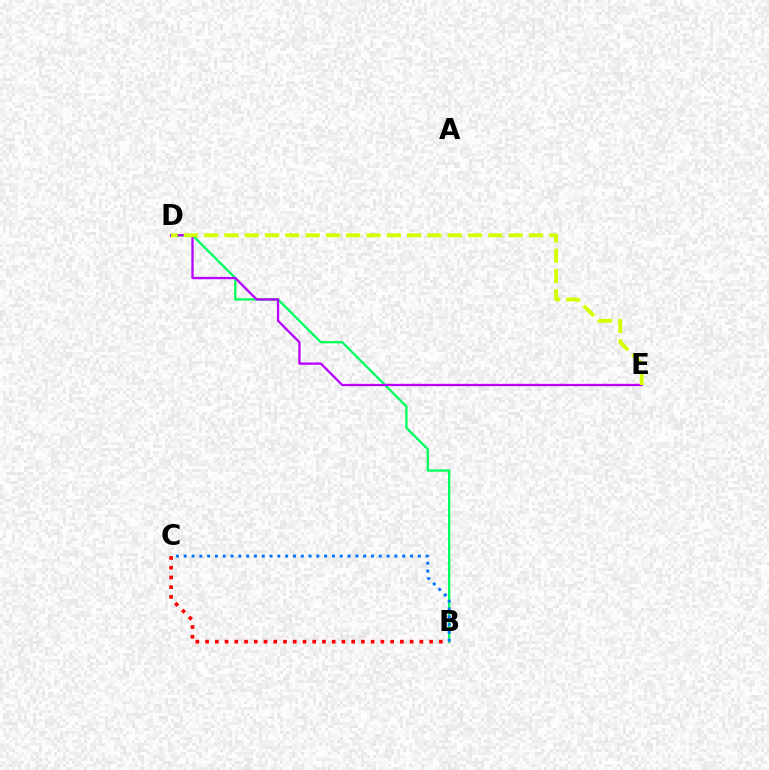{('B', 'C'): [{'color': '#ff0000', 'line_style': 'dotted', 'thickness': 2.65}, {'color': '#0074ff', 'line_style': 'dotted', 'thickness': 2.12}], ('B', 'D'): [{'color': '#00ff5c', 'line_style': 'solid', 'thickness': 1.65}], ('D', 'E'): [{'color': '#b900ff', 'line_style': 'solid', 'thickness': 1.66}, {'color': '#d1ff00', 'line_style': 'dashed', 'thickness': 2.76}]}